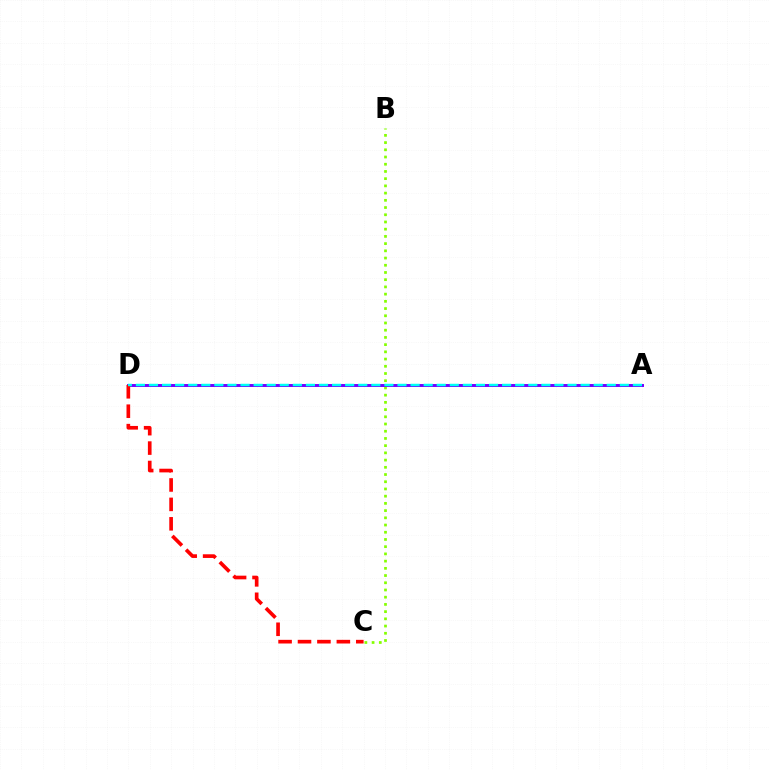{('B', 'C'): [{'color': '#84ff00', 'line_style': 'dotted', 'thickness': 1.96}], ('A', 'D'): [{'color': '#7200ff', 'line_style': 'solid', 'thickness': 2.13}, {'color': '#00fff6', 'line_style': 'dashed', 'thickness': 1.78}], ('C', 'D'): [{'color': '#ff0000', 'line_style': 'dashed', 'thickness': 2.64}]}